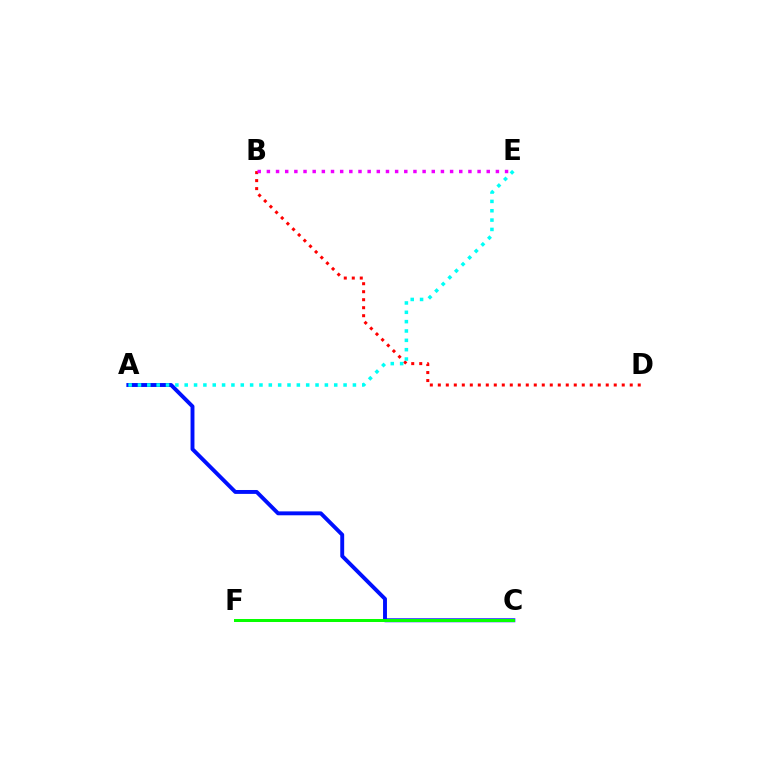{('B', 'D'): [{'color': '#ff0000', 'line_style': 'dotted', 'thickness': 2.17}], ('C', 'F'): [{'color': '#fcf500', 'line_style': 'dashed', 'thickness': 1.92}, {'color': '#08ff00', 'line_style': 'solid', 'thickness': 2.16}], ('B', 'E'): [{'color': '#ee00ff', 'line_style': 'dotted', 'thickness': 2.49}], ('A', 'C'): [{'color': '#0010ff', 'line_style': 'solid', 'thickness': 2.81}], ('A', 'E'): [{'color': '#00fff6', 'line_style': 'dotted', 'thickness': 2.54}]}